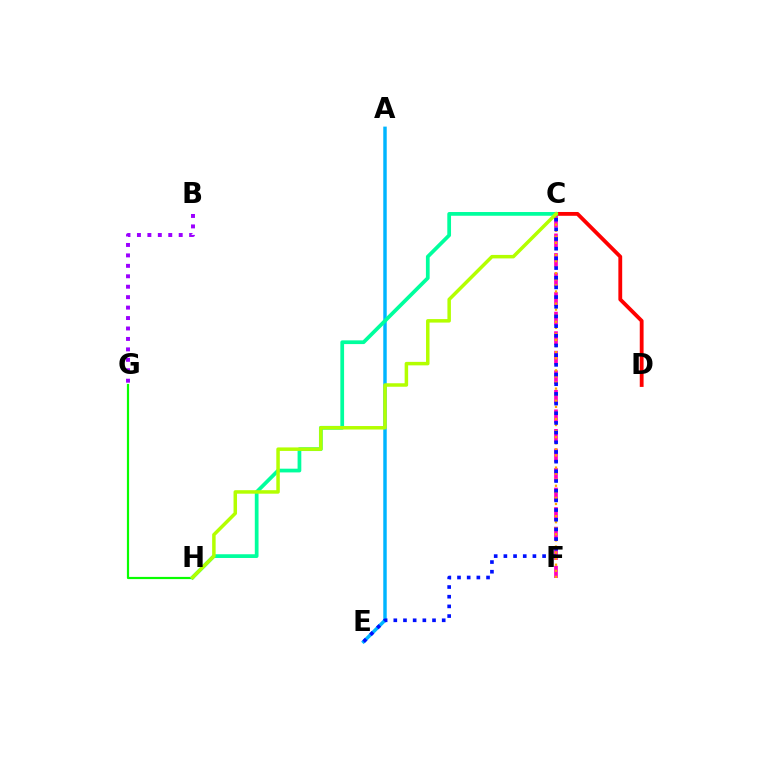{('C', 'F'): [{'color': '#ff00bd', 'line_style': 'dashed', 'thickness': 2.66}, {'color': '#ffa500', 'line_style': 'dotted', 'thickness': 1.65}], ('C', 'D'): [{'color': '#ff0000', 'line_style': 'solid', 'thickness': 2.75}], ('A', 'E'): [{'color': '#00b5ff', 'line_style': 'solid', 'thickness': 2.48}], ('G', 'H'): [{'color': '#08ff00', 'line_style': 'solid', 'thickness': 1.58}], ('C', 'H'): [{'color': '#00ff9d', 'line_style': 'solid', 'thickness': 2.68}, {'color': '#b3ff00', 'line_style': 'solid', 'thickness': 2.52}], ('C', 'E'): [{'color': '#0010ff', 'line_style': 'dotted', 'thickness': 2.63}], ('B', 'G'): [{'color': '#9b00ff', 'line_style': 'dotted', 'thickness': 2.84}]}